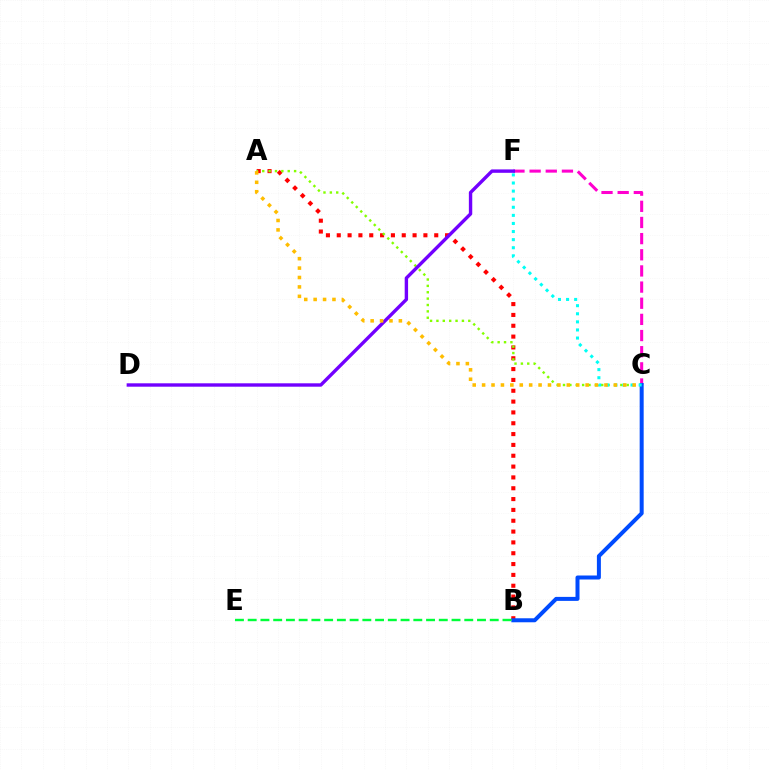{('A', 'B'): [{'color': '#ff0000', 'line_style': 'dotted', 'thickness': 2.94}], ('A', 'C'): [{'color': '#84ff00', 'line_style': 'dotted', 'thickness': 1.73}, {'color': '#ffbd00', 'line_style': 'dotted', 'thickness': 2.56}], ('C', 'F'): [{'color': '#ff00cf', 'line_style': 'dashed', 'thickness': 2.19}, {'color': '#00fff6', 'line_style': 'dotted', 'thickness': 2.2}], ('D', 'F'): [{'color': '#7200ff', 'line_style': 'solid', 'thickness': 2.44}], ('B', 'C'): [{'color': '#004bff', 'line_style': 'solid', 'thickness': 2.88}], ('B', 'E'): [{'color': '#00ff39', 'line_style': 'dashed', 'thickness': 1.73}]}